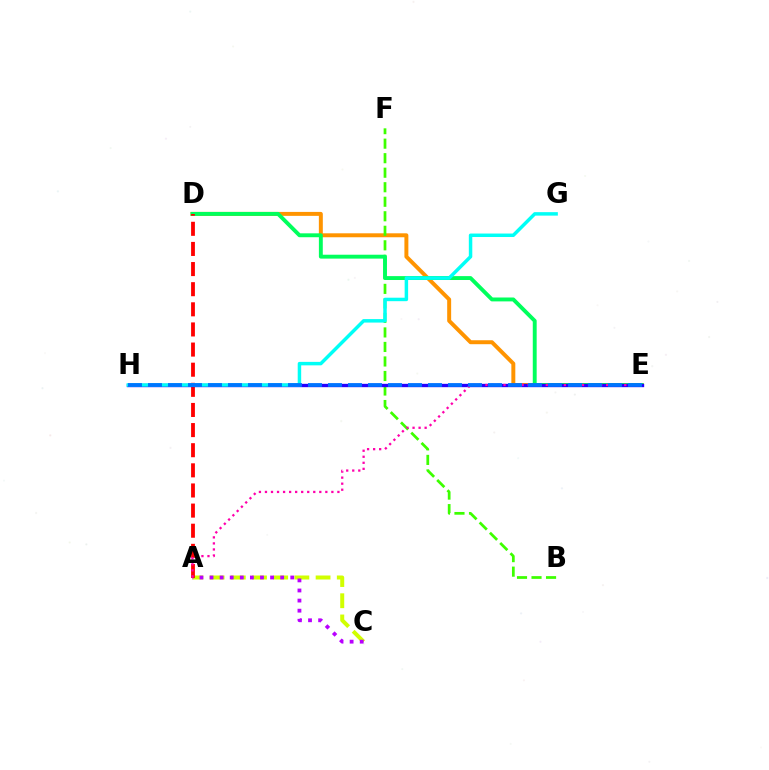{('D', 'E'): [{'color': '#ff9400', 'line_style': 'solid', 'thickness': 2.85}, {'color': '#00ff5c', 'line_style': 'solid', 'thickness': 2.8}], ('B', 'F'): [{'color': '#3dff00', 'line_style': 'dashed', 'thickness': 1.97}], ('A', 'C'): [{'color': '#d1ff00', 'line_style': 'dashed', 'thickness': 2.88}, {'color': '#b900ff', 'line_style': 'dotted', 'thickness': 2.74}], ('A', 'D'): [{'color': '#ff0000', 'line_style': 'dashed', 'thickness': 2.73}], ('E', 'H'): [{'color': '#2500ff', 'line_style': 'solid', 'thickness': 2.41}, {'color': '#0074ff', 'line_style': 'dashed', 'thickness': 2.72}], ('G', 'H'): [{'color': '#00fff6', 'line_style': 'solid', 'thickness': 2.5}], ('A', 'E'): [{'color': '#ff00ac', 'line_style': 'dotted', 'thickness': 1.64}]}